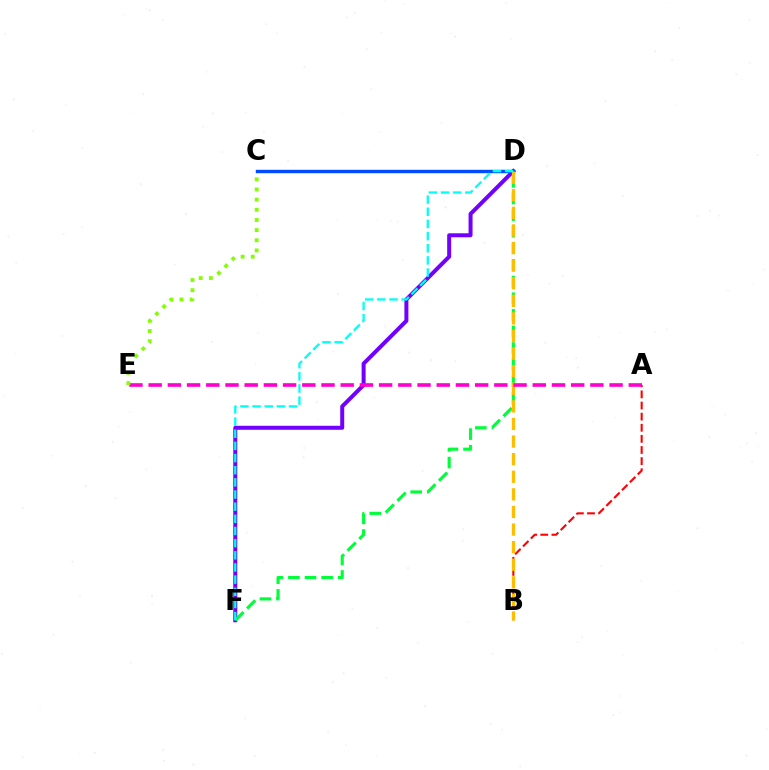{('D', 'F'): [{'color': '#7200ff', 'line_style': 'solid', 'thickness': 2.87}, {'color': '#00ff39', 'line_style': 'dashed', 'thickness': 2.26}, {'color': '#00fff6', 'line_style': 'dashed', 'thickness': 1.65}], ('C', 'D'): [{'color': '#004bff', 'line_style': 'solid', 'thickness': 2.46}], ('A', 'B'): [{'color': '#ff0000', 'line_style': 'dashed', 'thickness': 1.51}], ('B', 'D'): [{'color': '#ffbd00', 'line_style': 'dashed', 'thickness': 2.39}], ('A', 'E'): [{'color': '#ff00cf', 'line_style': 'dashed', 'thickness': 2.61}], ('C', 'E'): [{'color': '#84ff00', 'line_style': 'dotted', 'thickness': 2.76}]}